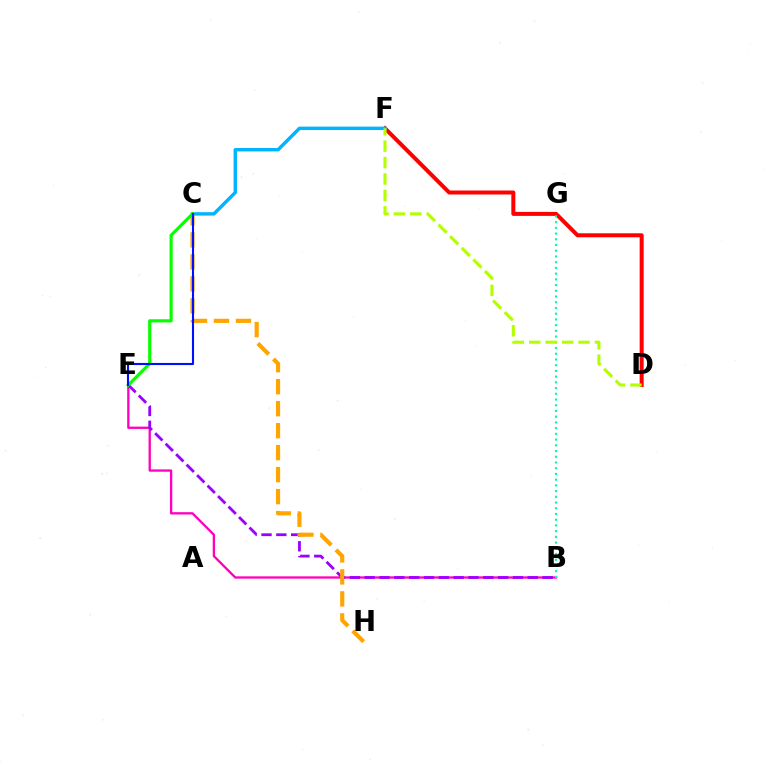{('B', 'E'): [{'color': '#ff00bd', 'line_style': 'solid', 'thickness': 1.67}, {'color': '#9b00ff', 'line_style': 'dashed', 'thickness': 2.01}], ('D', 'F'): [{'color': '#ff0000', 'line_style': 'solid', 'thickness': 2.88}, {'color': '#b3ff00', 'line_style': 'dashed', 'thickness': 2.23}], ('B', 'G'): [{'color': '#00ff9d', 'line_style': 'dotted', 'thickness': 1.55}], ('C', 'H'): [{'color': '#ffa500', 'line_style': 'dashed', 'thickness': 2.99}], ('C', 'F'): [{'color': '#00b5ff', 'line_style': 'solid', 'thickness': 2.46}], ('C', 'E'): [{'color': '#08ff00', 'line_style': 'solid', 'thickness': 2.28}, {'color': '#0010ff', 'line_style': 'solid', 'thickness': 1.52}]}